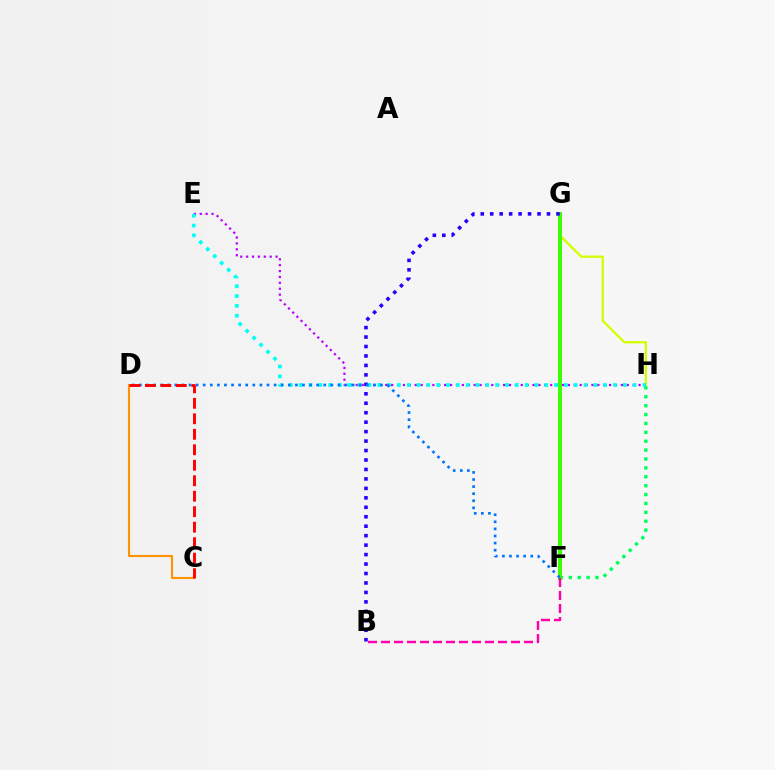{('F', 'H'): [{'color': '#00ff5c', 'line_style': 'dotted', 'thickness': 2.42}], ('G', 'H'): [{'color': '#d1ff00', 'line_style': 'solid', 'thickness': 1.66}], ('E', 'H'): [{'color': '#b900ff', 'line_style': 'dotted', 'thickness': 1.6}, {'color': '#00fff6', 'line_style': 'dotted', 'thickness': 2.67}], ('C', 'D'): [{'color': '#ff9400', 'line_style': 'solid', 'thickness': 1.52}, {'color': '#ff0000', 'line_style': 'dashed', 'thickness': 2.1}], ('F', 'G'): [{'color': '#3dff00', 'line_style': 'solid', 'thickness': 2.89}], ('B', 'G'): [{'color': '#2500ff', 'line_style': 'dotted', 'thickness': 2.57}], ('D', 'F'): [{'color': '#0074ff', 'line_style': 'dotted', 'thickness': 1.93}], ('B', 'F'): [{'color': '#ff00ac', 'line_style': 'dashed', 'thickness': 1.77}]}